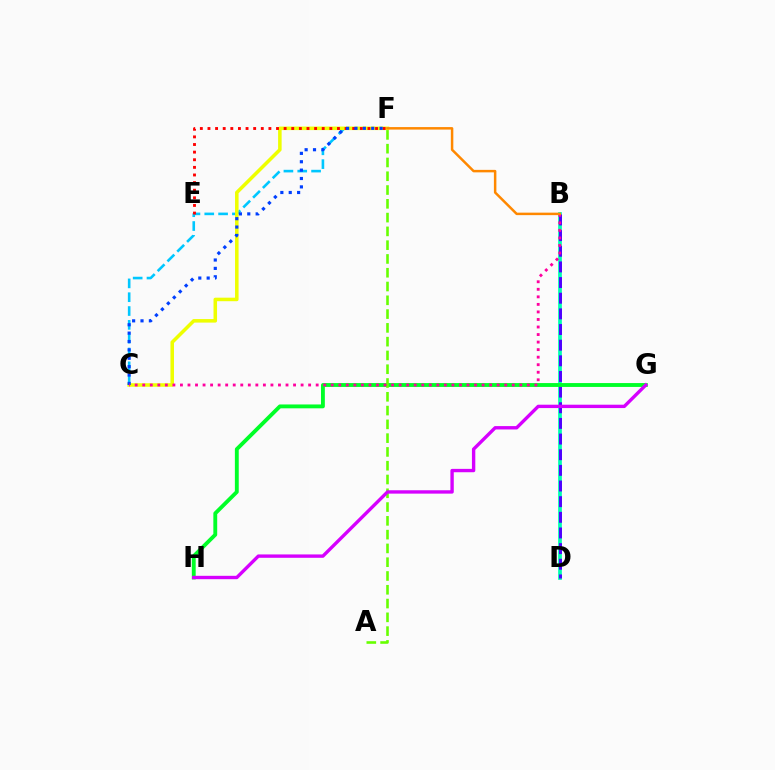{('B', 'D'): [{'color': '#00ffaf', 'line_style': 'solid', 'thickness': 2.69}, {'color': '#4f00ff', 'line_style': 'dashed', 'thickness': 2.13}], ('C', 'F'): [{'color': '#00c7ff', 'line_style': 'dashed', 'thickness': 1.88}, {'color': '#eeff00', 'line_style': 'solid', 'thickness': 2.55}, {'color': '#003fff', 'line_style': 'dotted', 'thickness': 2.28}], ('G', 'H'): [{'color': '#00ff27', 'line_style': 'solid', 'thickness': 2.78}, {'color': '#d600ff', 'line_style': 'solid', 'thickness': 2.43}], ('E', 'F'): [{'color': '#ff0000', 'line_style': 'dotted', 'thickness': 2.07}], ('A', 'F'): [{'color': '#66ff00', 'line_style': 'dashed', 'thickness': 1.87}], ('B', 'C'): [{'color': '#ff00a0', 'line_style': 'dotted', 'thickness': 2.05}], ('B', 'F'): [{'color': '#ff8800', 'line_style': 'solid', 'thickness': 1.79}]}